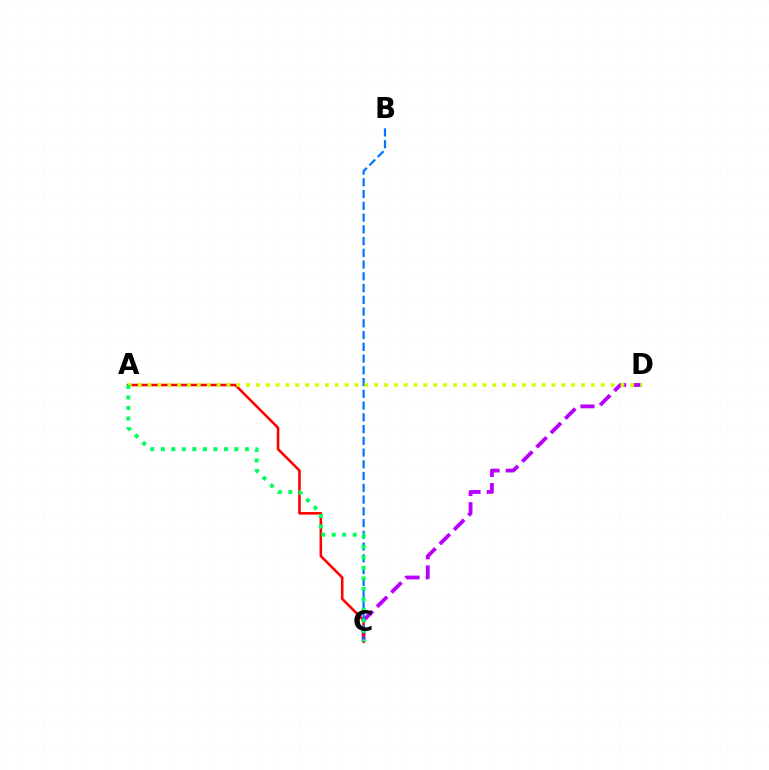{('C', 'D'): [{'color': '#b900ff', 'line_style': 'dashed', 'thickness': 2.75}], ('A', 'C'): [{'color': '#ff0000', 'line_style': 'solid', 'thickness': 1.86}, {'color': '#00ff5c', 'line_style': 'dotted', 'thickness': 2.86}], ('B', 'C'): [{'color': '#0074ff', 'line_style': 'dashed', 'thickness': 1.6}], ('A', 'D'): [{'color': '#d1ff00', 'line_style': 'dotted', 'thickness': 2.68}]}